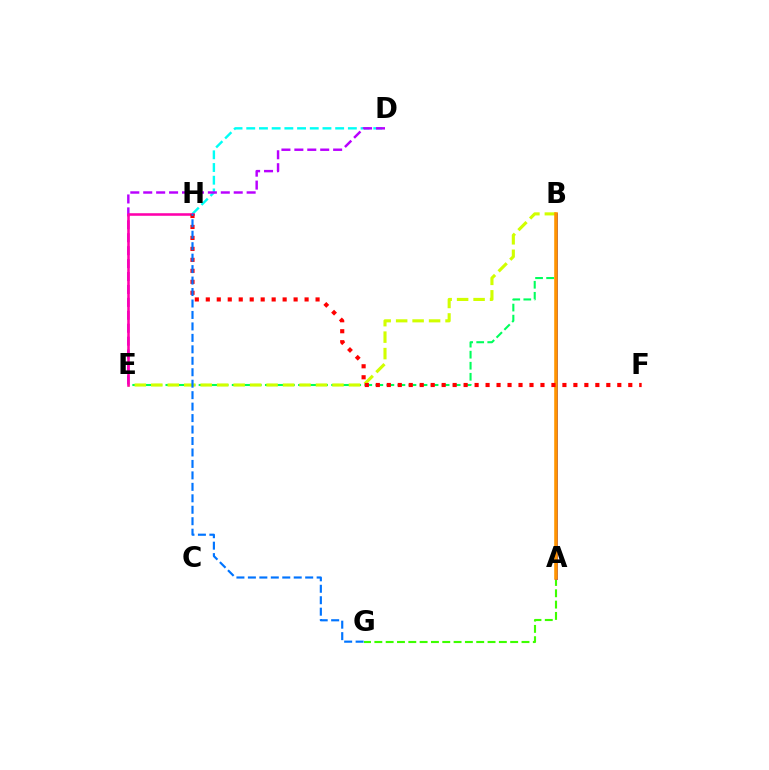{('D', 'H'): [{'color': '#00fff6', 'line_style': 'dashed', 'thickness': 1.73}], ('A', 'G'): [{'color': '#3dff00', 'line_style': 'dashed', 'thickness': 1.54}], ('B', 'E'): [{'color': '#00ff5c', 'line_style': 'dashed', 'thickness': 1.5}, {'color': '#d1ff00', 'line_style': 'dashed', 'thickness': 2.24}], ('D', 'E'): [{'color': '#b900ff', 'line_style': 'dashed', 'thickness': 1.76}], ('A', 'B'): [{'color': '#2500ff', 'line_style': 'solid', 'thickness': 1.98}, {'color': '#ff9400', 'line_style': 'solid', 'thickness': 2.58}], ('E', 'H'): [{'color': '#ff00ac', 'line_style': 'solid', 'thickness': 1.85}], ('F', 'H'): [{'color': '#ff0000', 'line_style': 'dotted', 'thickness': 2.98}], ('G', 'H'): [{'color': '#0074ff', 'line_style': 'dashed', 'thickness': 1.56}]}